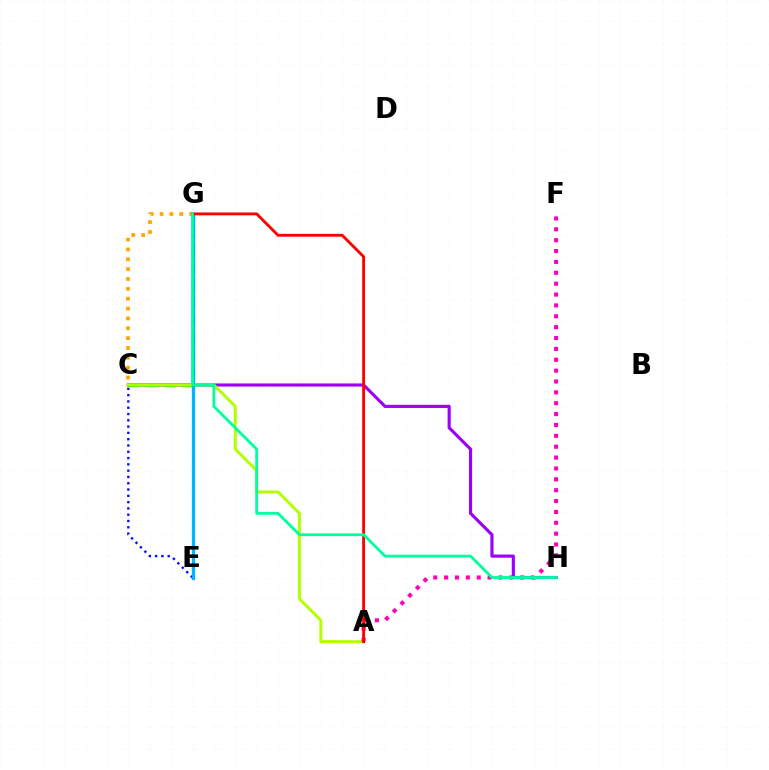{('C', 'H'): [{'color': '#9b00ff', 'line_style': 'solid', 'thickness': 2.26}], ('C', 'G'): [{'color': '#08ff00', 'line_style': 'dashed', 'thickness': 2.4}, {'color': '#ffa500', 'line_style': 'dotted', 'thickness': 2.68}], ('C', 'E'): [{'color': '#0010ff', 'line_style': 'dotted', 'thickness': 1.71}], ('A', 'C'): [{'color': '#b3ff00', 'line_style': 'solid', 'thickness': 2.13}], ('E', 'G'): [{'color': '#00b5ff', 'line_style': 'solid', 'thickness': 2.39}], ('A', 'F'): [{'color': '#ff00bd', 'line_style': 'dotted', 'thickness': 2.95}], ('A', 'G'): [{'color': '#ff0000', 'line_style': 'solid', 'thickness': 2.06}], ('G', 'H'): [{'color': '#00ff9d', 'line_style': 'solid', 'thickness': 2.03}]}